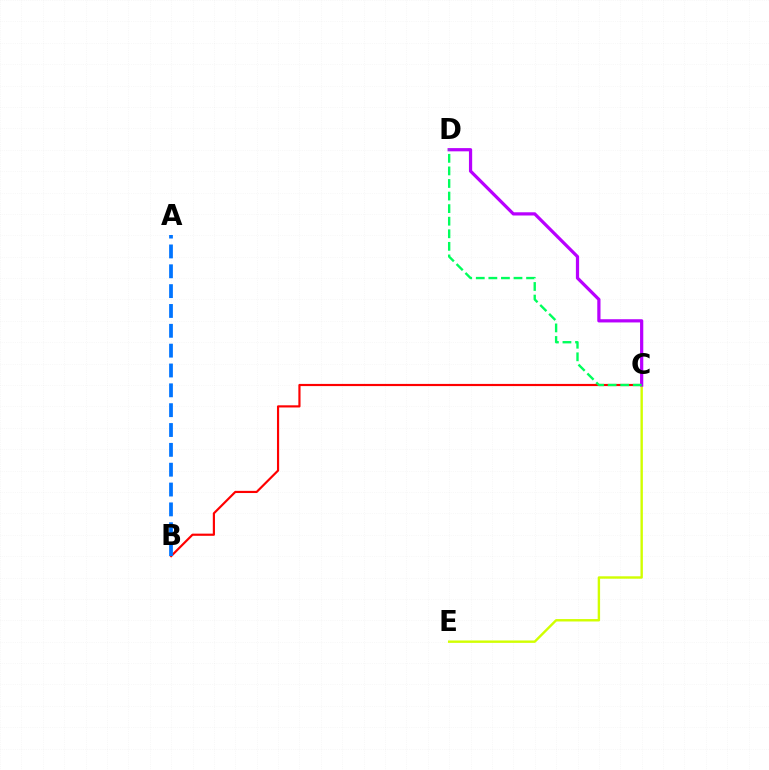{('B', 'C'): [{'color': '#ff0000', 'line_style': 'solid', 'thickness': 1.56}], ('A', 'B'): [{'color': '#0074ff', 'line_style': 'dashed', 'thickness': 2.7}], ('C', 'E'): [{'color': '#d1ff00', 'line_style': 'solid', 'thickness': 1.73}], ('C', 'D'): [{'color': '#b900ff', 'line_style': 'solid', 'thickness': 2.32}, {'color': '#00ff5c', 'line_style': 'dashed', 'thickness': 1.71}]}